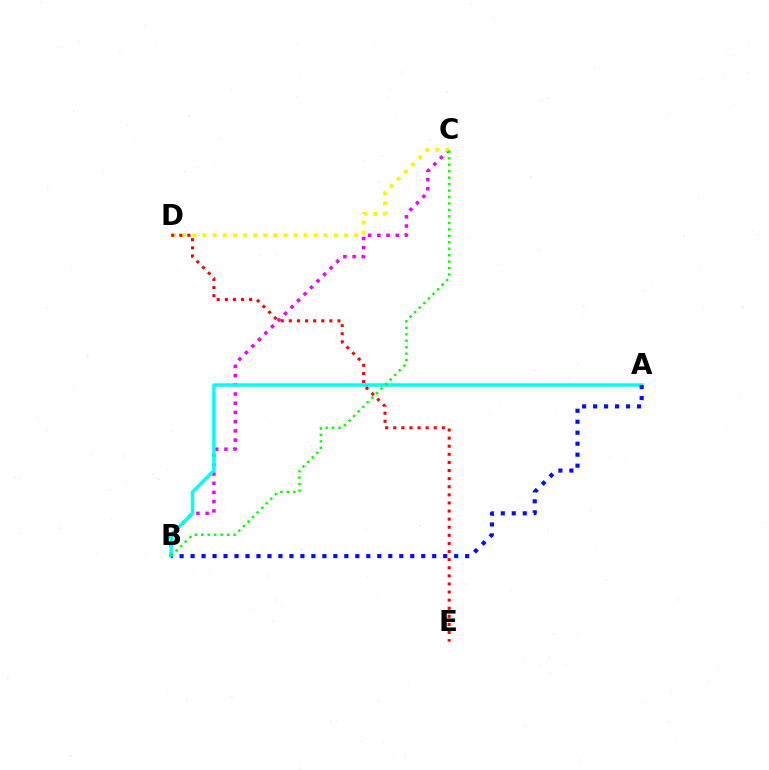{('B', 'C'): [{'color': '#ee00ff', 'line_style': 'dotted', 'thickness': 2.5}, {'color': '#08ff00', 'line_style': 'dotted', 'thickness': 1.75}], ('C', 'D'): [{'color': '#fcf500', 'line_style': 'dotted', 'thickness': 2.75}], ('A', 'B'): [{'color': '#00fff6', 'line_style': 'solid', 'thickness': 2.48}, {'color': '#0010ff', 'line_style': 'dotted', 'thickness': 2.98}], ('D', 'E'): [{'color': '#ff0000', 'line_style': 'dotted', 'thickness': 2.2}]}